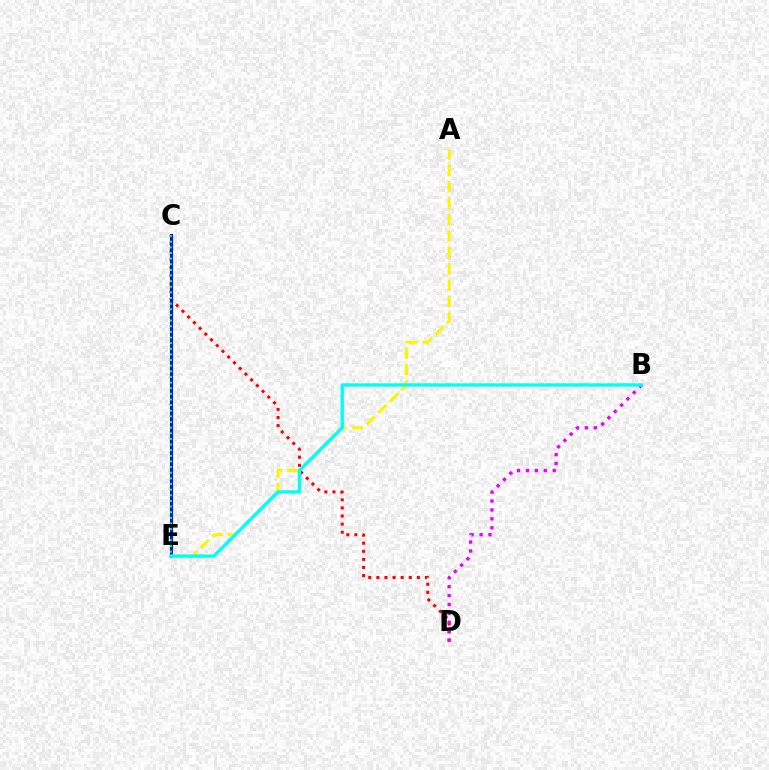{('C', 'D'): [{'color': '#ff0000', 'line_style': 'dotted', 'thickness': 2.2}], ('B', 'D'): [{'color': '#ee00ff', 'line_style': 'dotted', 'thickness': 2.42}], ('C', 'E'): [{'color': '#0010ff', 'line_style': 'solid', 'thickness': 2.26}, {'color': '#08ff00', 'line_style': 'dotted', 'thickness': 1.53}], ('A', 'E'): [{'color': '#fcf500', 'line_style': 'dashed', 'thickness': 2.23}], ('B', 'E'): [{'color': '#00fff6', 'line_style': 'solid', 'thickness': 2.4}]}